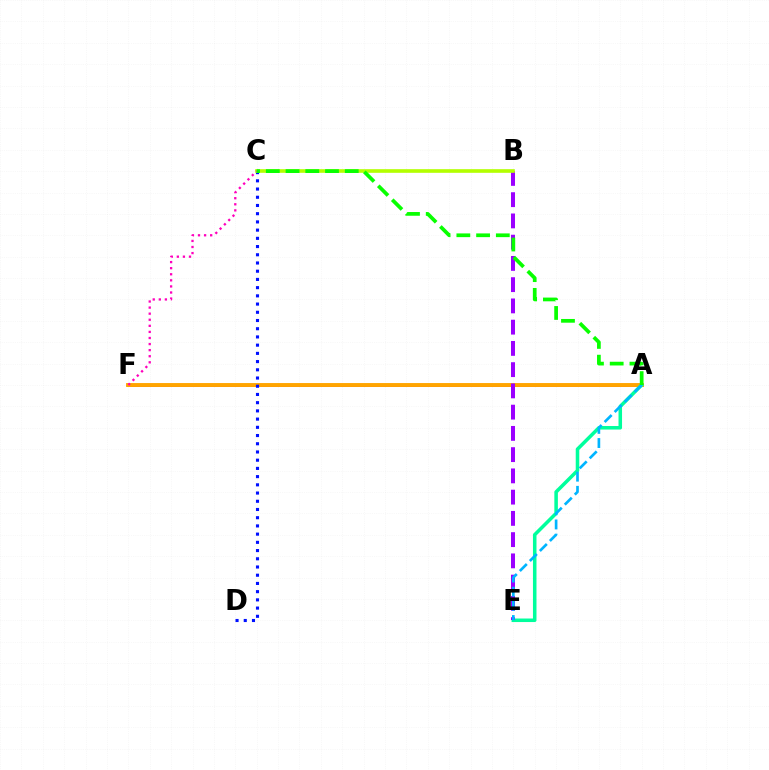{('A', 'F'): [{'color': '#ff0000', 'line_style': 'solid', 'thickness': 1.83}, {'color': '#ffa500', 'line_style': 'solid', 'thickness': 2.8}], ('A', 'E'): [{'color': '#00ff9d', 'line_style': 'solid', 'thickness': 2.55}, {'color': '#00b5ff', 'line_style': 'dashed', 'thickness': 1.92}], ('C', 'D'): [{'color': '#0010ff', 'line_style': 'dotted', 'thickness': 2.23}], ('B', 'E'): [{'color': '#9b00ff', 'line_style': 'dashed', 'thickness': 2.89}], ('B', 'C'): [{'color': '#b3ff00', 'line_style': 'solid', 'thickness': 2.61}], ('C', 'F'): [{'color': '#ff00bd', 'line_style': 'dotted', 'thickness': 1.65}], ('A', 'C'): [{'color': '#08ff00', 'line_style': 'dashed', 'thickness': 2.68}]}